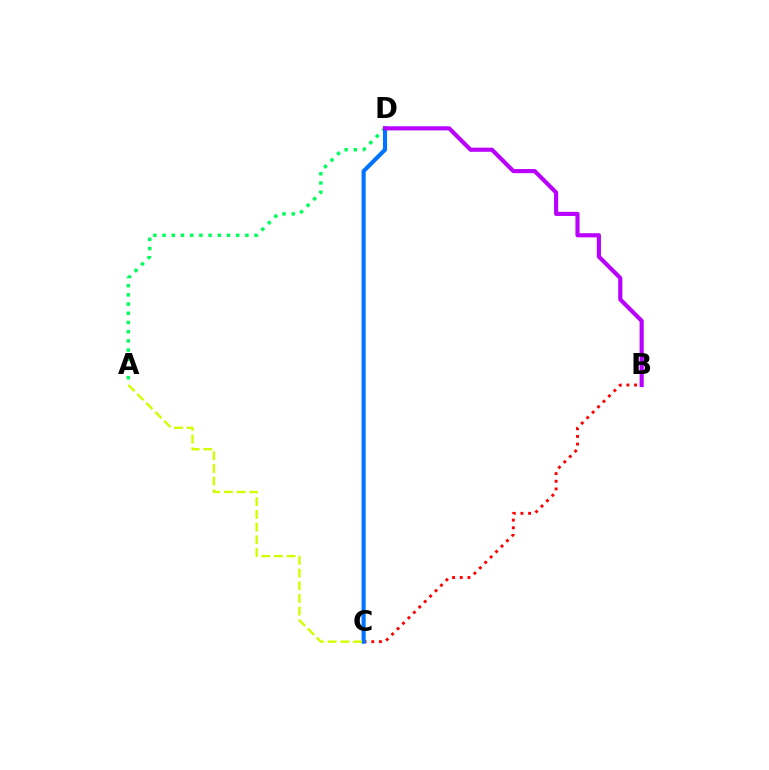{('A', 'D'): [{'color': '#00ff5c', 'line_style': 'dotted', 'thickness': 2.5}], ('B', 'C'): [{'color': '#ff0000', 'line_style': 'dotted', 'thickness': 2.08}], ('C', 'D'): [{'color': '#0074ff', 'line_style': 'solid', 'thickness': 2.96}], ('B', 'D'): [{'color': '#b900ff', 'line_style': 'solid', 'thickness': 2.97}], ('A', 'C'): [{'color': '#d1ff00', 'line_style': 'dashed', 'thickness': 1.72}]}